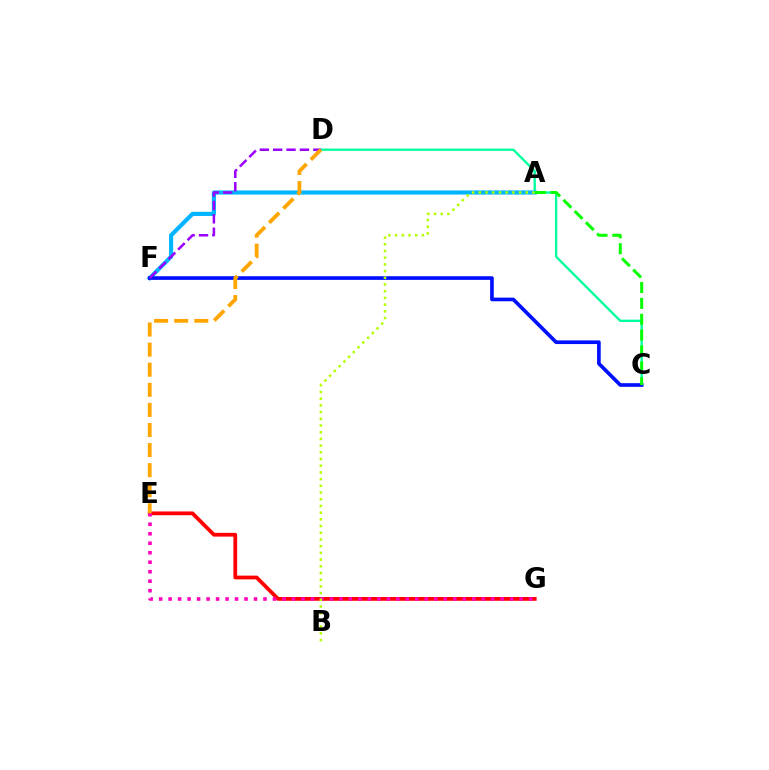{('E', 'G'): [{'color': '#ff0000', 'line_style': 'solid', 'thickness': 2.71}, {'color': '#ff00bd', 'line_style': 'dotted', 'thickness': 2.58}], ('C', 'D'): [{'color': '#00ff9d', 'line_style': 'solid', 'thickness': 1.67}], ('A', 'F'): [{'color': '#00b5ff', 'line_style': 'solid', 'thickness': 2.98}], ('C', 'F'): [{'color': '#0010ff', 'line_style': 'solid', 'thickness': 2.64}], ('A', 'B'): [{'color': '#b3ff00', 'line_style': 'dotted', 'thickness': 1.82}], ('D', 'F'): [{'color': '#9b00ff', 'line_style': 'dashed', 'thickness': 1.82}], ('D', 'E'): [{'color': '#ffa500', 'line_style': 'dashed', 'thickness': 2.73}], ('A', 'C'): [{'color': '#08ff00', 'line_style': 'dashed', 'thickness': 2.16}]}